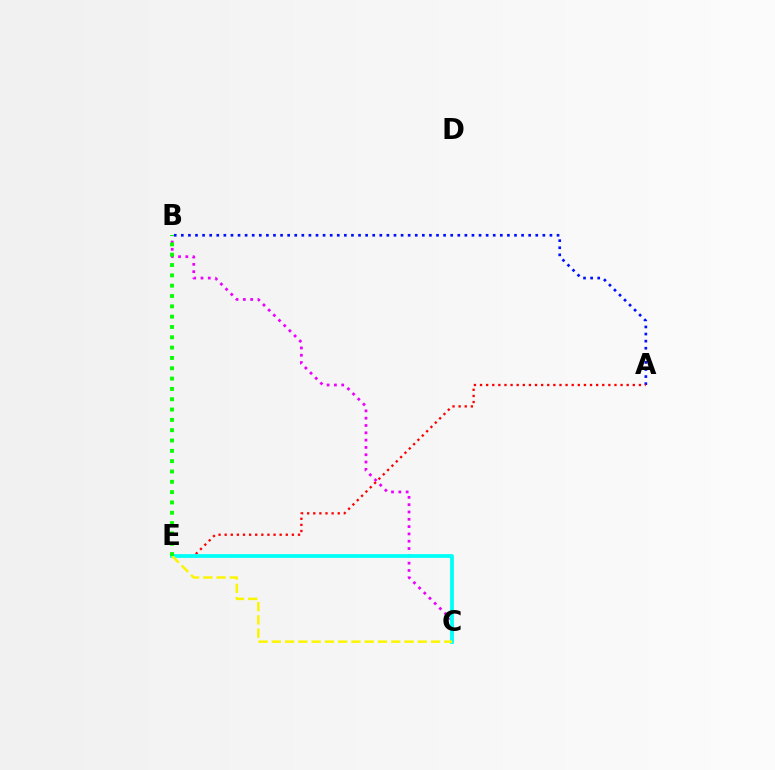{('B', 'C'): [{'color': '#ee00ff', 'line_style': 'dotted', 'thickness': 1.99}], ('A', 'B'): [{'color': '#0010ff', 'line_style': 'dotted', 'thickness': 1.93}], ('A', 'E'): [{'color': '#ff0000', 'line_style': 'dotted', 'thickness': 1.66}], ('C', 'E'): [{'color': '#00fff6', 'line_style': 'solid', 'thickness': 2.71}, {'color': '#fcf500', 'line_style': 'dashed', 'thickness': 1.8}], ('B', 'E'): [{'color': '#08ff00', 'line_style': 'dotted', 'thickness': 2.8}]}